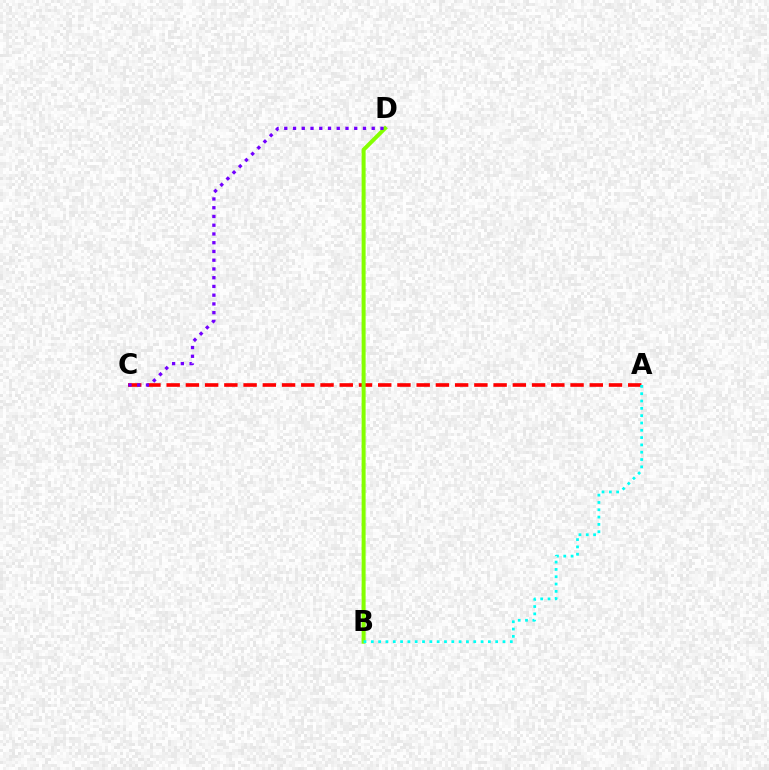{('A', 'C'): [{'color': '#ff0000', 'line_style': 'dashed', 'thickness': 2.61}], ('B', 'D'): [{'color': '#84ff00', 'line_style': 'solid', 'thickness': 2.88}], ('A', 'B'): [{'color': '#00fff6', 'line_style': 'dotted', 'thickness': 1.99}], ('C', 'D'): [{'color': '#7200ff', 'line_style': 'dotted', 'thickness': 2.38}]}